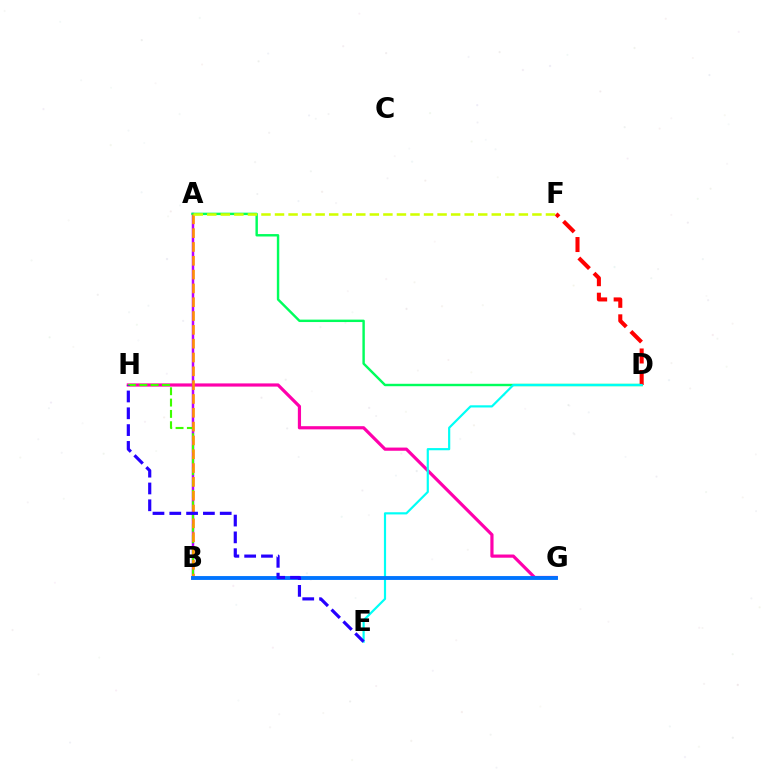{('G', 'H'): [{'color': '#ff00ac', 'line_style': 'solid', 'thickness': 2.3}], ('A', 'B'): [{'color': '#b900ff', 'line_style': 'solid', 'thickness': 1.79}, {'color': '#ff9400', 'line_style': 'dashed', 'thickness': 1.88}], ('A', 'D'): [{'color': '#00ff5c', 'line_style': 'solid', 'thickness': 1.75}], ('B', 'H'): [{'color': '#3dff00', 'line_style': 'dashed', 'thickness': 1.54}], ('D', 'F'): [{'color': '#ff0000', 'line_style': 'dashed', 'thickness': 2.92}], ('D', 'E'): [{'color': '#00fff6', 'line_style': 'solid', 'thickness': 1.57}], ('A', 'F'): [{'color': '#d1ff00', 'line_style': 'dashed', 'thickness': 1.84}], ('B', 'G'): [{'color': '#0074ff', 'line_style': 'solid', 'thickness': 2.79}], ('E', 'H'): [{'color': '#2500ff', 'line_style': 'dashed', 'thickness': 2.28}]}